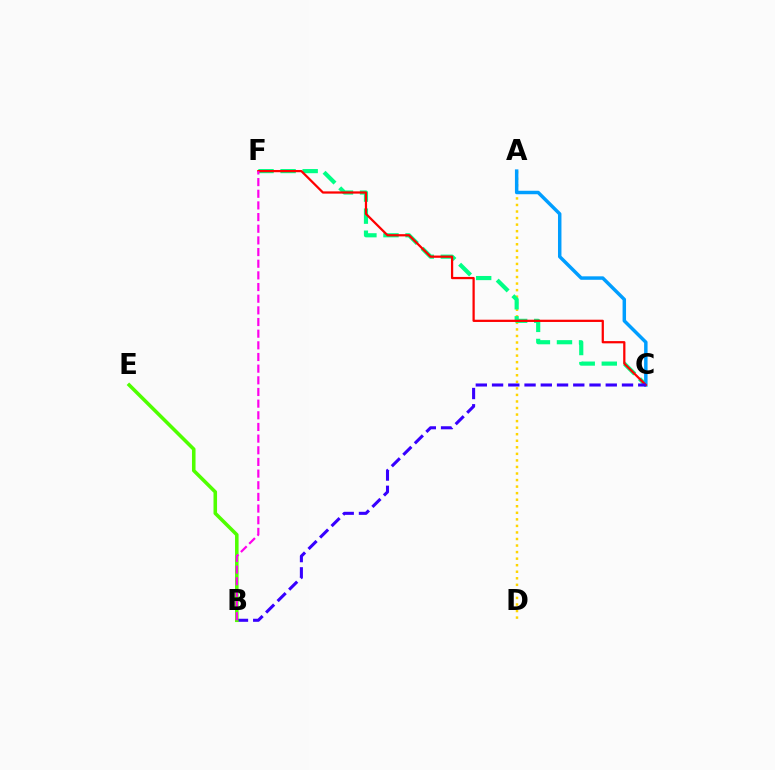{('A', 'D'): [{'color': '#ffd500', 'line_style': 'dotted', 'thickness': 1.78}], ('C', 'F'): [{'color': '#00ff86', 'line_style': 'dashed', 'thickness': 3.0}, {'color': '#ff0000', 'line_style': 'solid', 'thickness': 1.62}], ('A', 'C'): [{'color': '#009eff', 'line_style': 'solid', 'thickness': 2.49}], ('B', 'C'): [{'color': '#3700ff', 'line_style': 'dashed', 'thickness': 2.21}], ('B', 'E'): [{'color': '#4fff00', 'line_style': 'solid', 'thickness': 2.56}], ('B', 'F'): [{'color': '#ff00ed', 'line_style': 'dashed', 'thickness': 1.58}]}